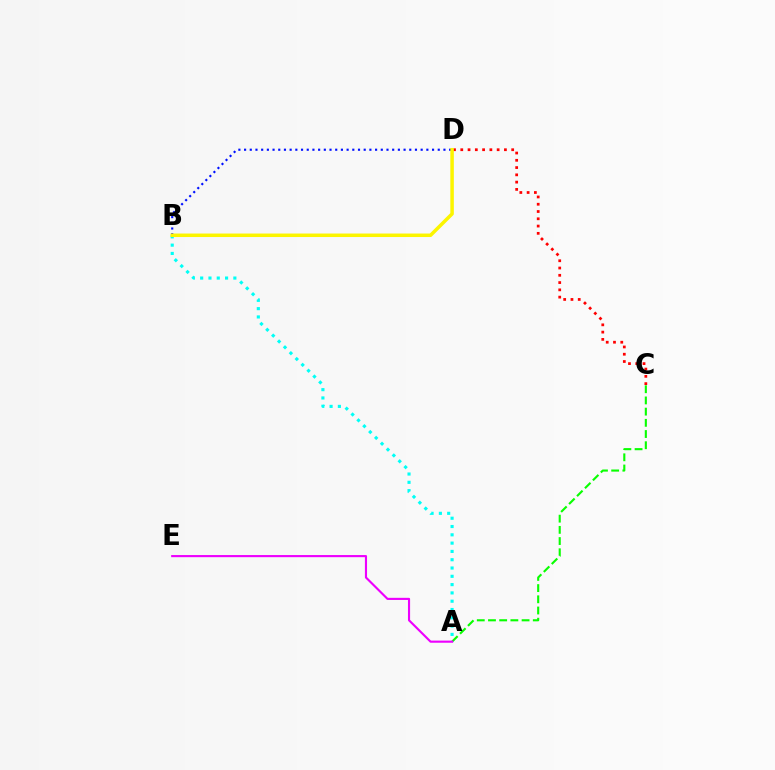{('C', 'D'): [{'color': '#ff0000', 'line_style': 'dotted', 'thickness': 1.98}], ('A', 'C'): [{'color': '#08ff00', 'line_style': 'dashed', 'thickness': 1.52}], ('A', 'B'): [{'color': '#00fff6', 'line_style': 'dotted', 'thickness': 2.25}], ('B', 'D'): [{'color': '#0010ff', 'line_style': 'dotted', 'thickness': 1.55}, {'color': '#fcf500', 'line_style': 'solid', 'thickness': 2.52}], ('A', 'E'): [{'color': '#ee00ff', 'line_style': 'solid', 'thickness': 1.54}]}